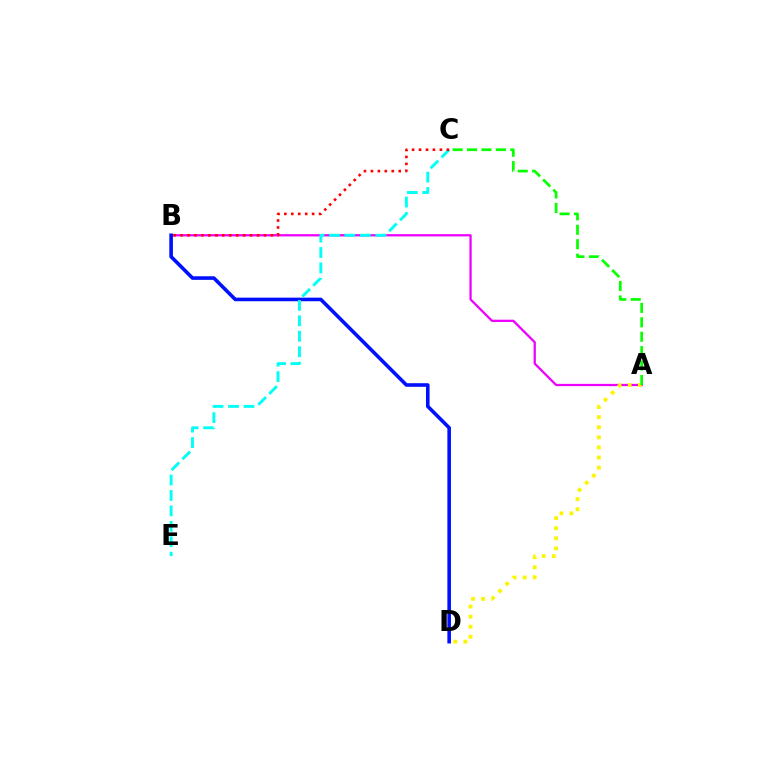{('A', 'B'): [{'color': '#ee00ff', 'line_style': 'solid', 'thickness': 1.64}], ('A', 'D'): [{'color': '#fcf500', 'line_style': 'dotted', 'thickness': 2.74}], ('B', 'D'): [{'color': '#0010ff', 'line_style': 'solid', 'thickness': 2.59}], ('C', 'E'): [{'color': '#00fff6', 'line_style': 'dashed', 'thickness': 2.1}], ('B', 'C'): [{'color': '#ff0000', 'line_style': 'dotted', 'thickness': 1.89}], ('A', 'C'): [{'color': '#08ff00', 'line_style': 'dashed', 'thickness': 1.96}]}